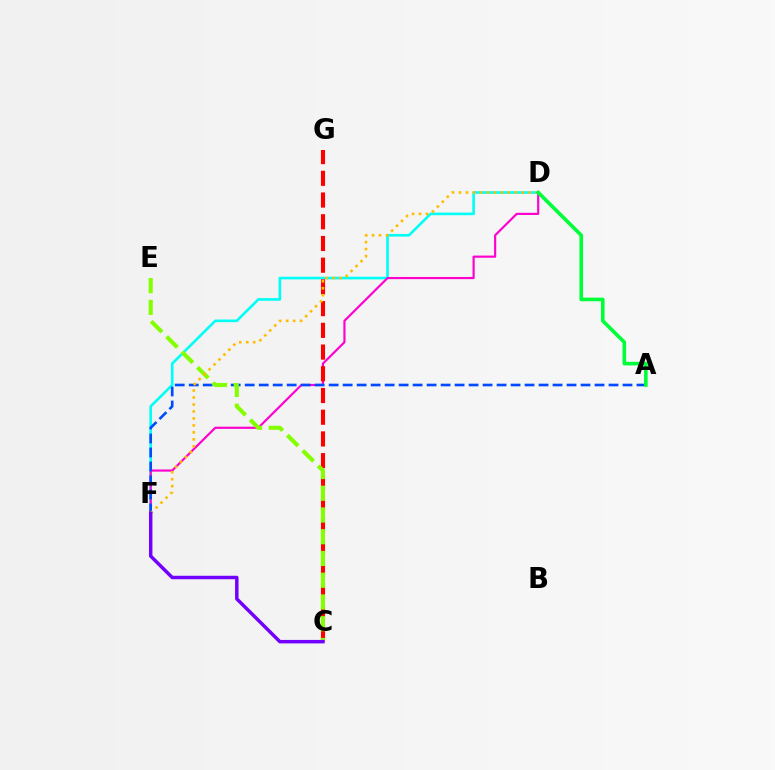{('D', 'F'): [{'color': '#00fff6', 'line_style': 'solid', 'thickness': 1.89}, {'color': '#ff00cf', 'line_style': 'solid', 'thickness': 1.56}, {'color': '#ffbd00', 'line_style': 'dotted', 'thickness': 1.89}], ('A', 'F'): [{'color': '#004bff', 'line_style': 'dashed', 'thickness': 1.9}], ('C', 'G'): [{'color': '#ff0000', 'line_style': 'dashed', 'thickness': 2.95}], ('C', 'E'): [{'color': '#84ff00', 'line_style': 'dashed', 'thickness': 2.95}], ('C', 'F'): [{'color': '#7200ff', 'line_style': 'solid', 'thickness': 2.5}], ('A', 'D'): [{'color': '#00ff39', 'line_style': 'solid', 'thickness': 2.61}]}